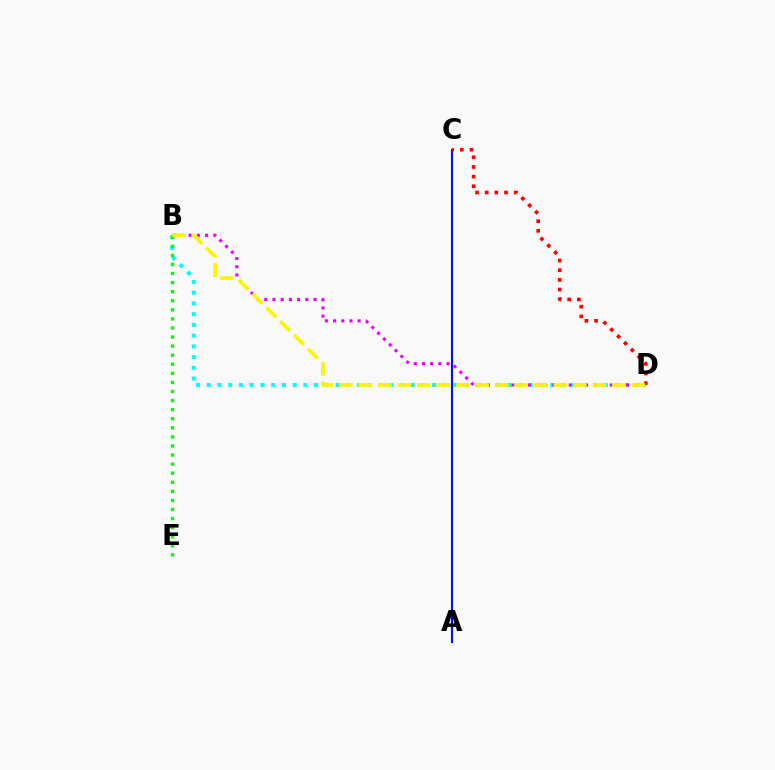{('B', 'D'): [{'color': '#00fff6', 'line_style': 'dotted', 'thickness': 2.92}, {'color': '#ee00ff', 'line_style': 'dotted', 'thickness': 2.23}, {'color': '#fcf500', 'line_style': 'dashed', 'thickness': 2.65}], ('A', 'C'): [{'color': '#0010ff', 'line_style': 'solid', 'thickness': 1.52}], ('C', 'D'): [{'color': '#ff0000', 'line_style': 'dotted', 'thickness': 2.63}], ('B', 'E'): [{'color': '#08ff00', 'line_style': 'dotted', 'thickness': 2.47}]}